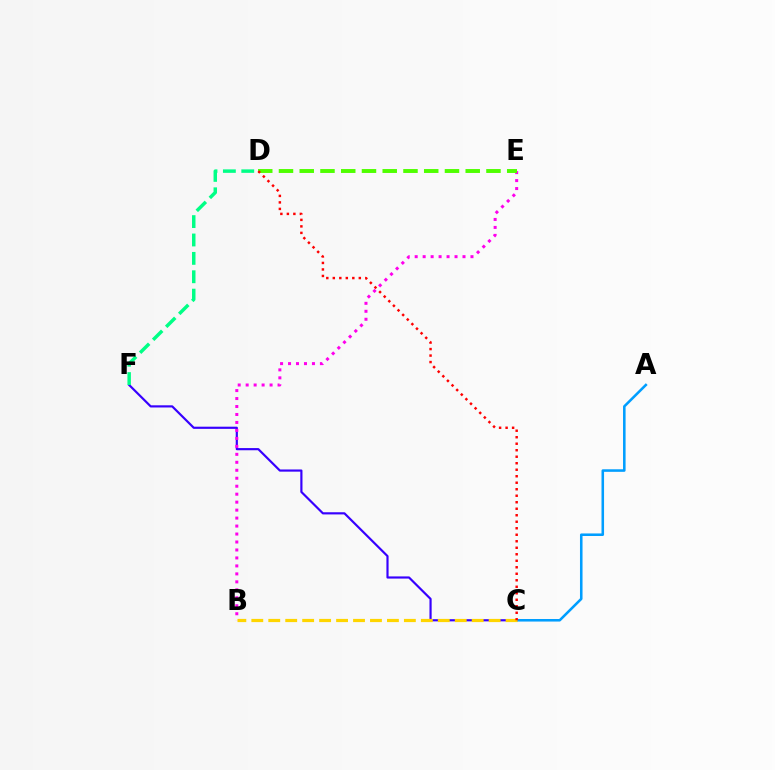{('C', 'F'): [{'color': '#3700ff', 'line_style': 'solid', 'thickness': 1.57}], ('B', 'E'): [{'color': '#ff00ed', 'line_style': 'dotted', 'thickness': 2.17}], ('D', 'E'): [{'color': '#4fff00', 'line_style': 'dashed', 'thickness': 2.82}], ('A', 'C'): [{'color': '#009eff', 'line_style': 'solid', 'thickness': 1.84}], ('B', 'C'): [{'color': '#ffd500', 'line_style': 'dashed', 'thickness': 2.3}], ('C', 'D'): [{'color': '#ff0000', 'line_style': 'dotted', 'thickness': 1.77}], ('D', 'F'): [{'color': '#00ff86', 'line_style': 'dashed', 'thickness': 2.5}]}